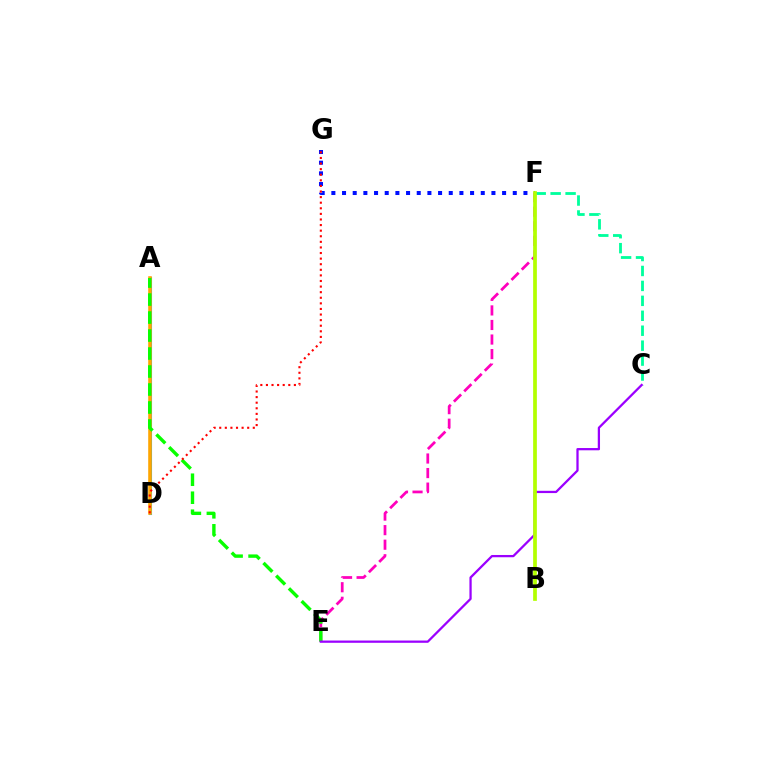{('E', 'F'): [{'color': '#ff00bd', 'line_style': 'dashed', 'thickness': 1.98}], ('A', 'D'): [{'color': '#00b5ff', 'line_style': 'solid', 'thickness': 2.22}, {'color': '#ffa500', 'line_style': 'solid', 'thickness': 2.58}], ('F', 'G'): [{'color': '#0010ff', 'line_style': 'dotted', 'thickness': 2.9}], ('C', 'F'): [{'color': '#00ff9d', 'line_style': 'dashed', 'thickness': 2.03}], ('A', 'E'): [{'color': '#08ff00', 'line_style': 'dashed', 'thickness': 2.44}], ('C', 'E'): [{'color': '#9b00ff', 'line_style': 'solid', 'thickness': 1.63}], ('D', 'G'): [{'color': '#ff0000', 'line_style': 'dotted', 'thickness': 1.52}], ('B', 'F'): [{'color': '#b3ff00', 'line_style': 'solid', 'thickness': 2.68}]}